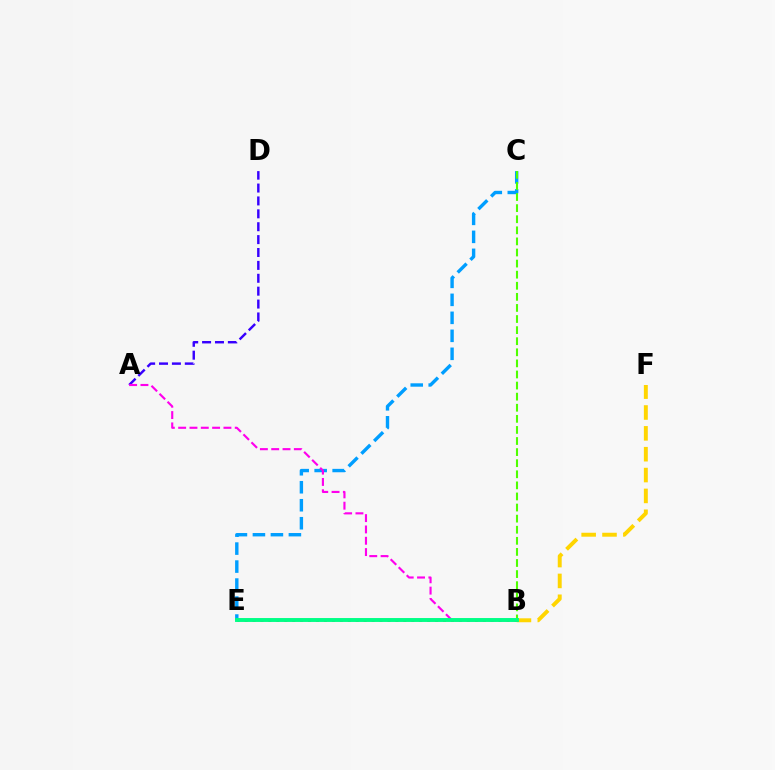{('C', 'E'): [{'color': '#009eff', 'line_style': 'dashed', 'thickness': 2.44}], ('B', 'F'): [{'color': '#ffd500', 'line_style': 'dashed', 'thickness': 2.83}], ('A', 'D'): [{'color': '#3700ff', 'line_style': 'dashed', 'thickness': 1.75}], ('B', 'E'): [{'color': '#ff0000', 'line_style': 'dotted', 'thickness': 2.16}, {'color': '#00ff86', 'line_style': 'solid', 'thickness': 2.82}], ('A', 'B'): [{'color': '#ff00ed', 'line_style': 'dashed', 'thickness': 1.54}], ('B', 'C'): [{'color': '#4fff00', 'line_style': 'dashed', 'thickness': 1.51}]}